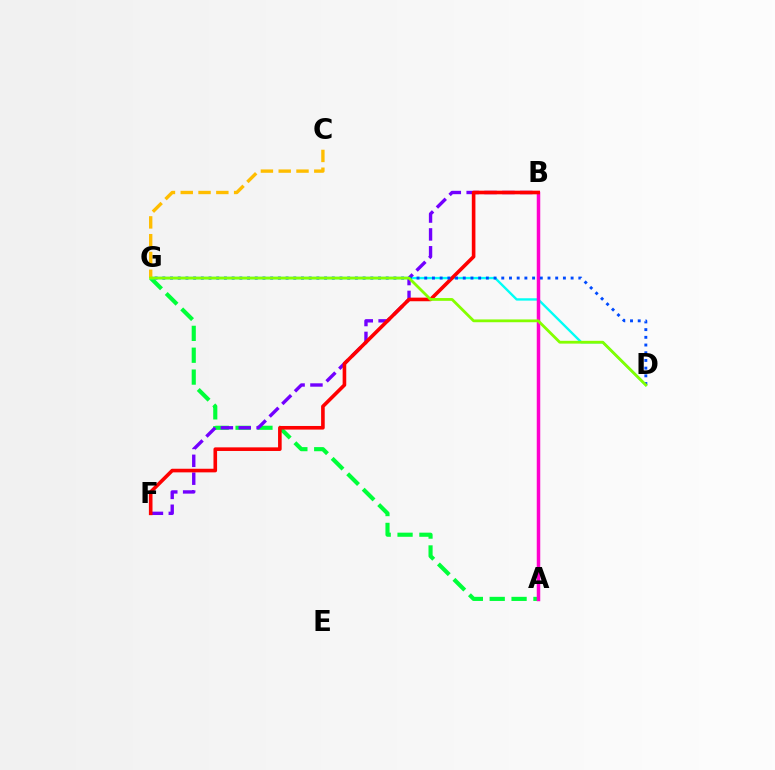{('A', 'G'): [{'color': '#00ff39', 'line_style': 'dashed', 'thickness': 2.97}], ('D', 'G'): [{'color': '#00fff6', 'line_style': 'solid', 'thickness': 1.7}, {'color': '#004bff', 'line_style': 'dotted', 'thickness': 2.09}, {'color': '#84ff00', 'line_style': 'solid', 'thickness': 2.01}], ('B', 'F'): [{'color': '#7200ff', 'line_style': 'dashed', 'thickness': 2.43}, {'color': '#ff0000', 'line_style': 'solid', 'thickness': 2.6}], ('A', 'B'): [{'color': '#ff00cf', 'line_style': 'solid', 'thickness': 2.52}], ('C', 'G'): [{'color': '#ffbd00', 'line_style': 'dashed', 'thickness': 2.42}]}